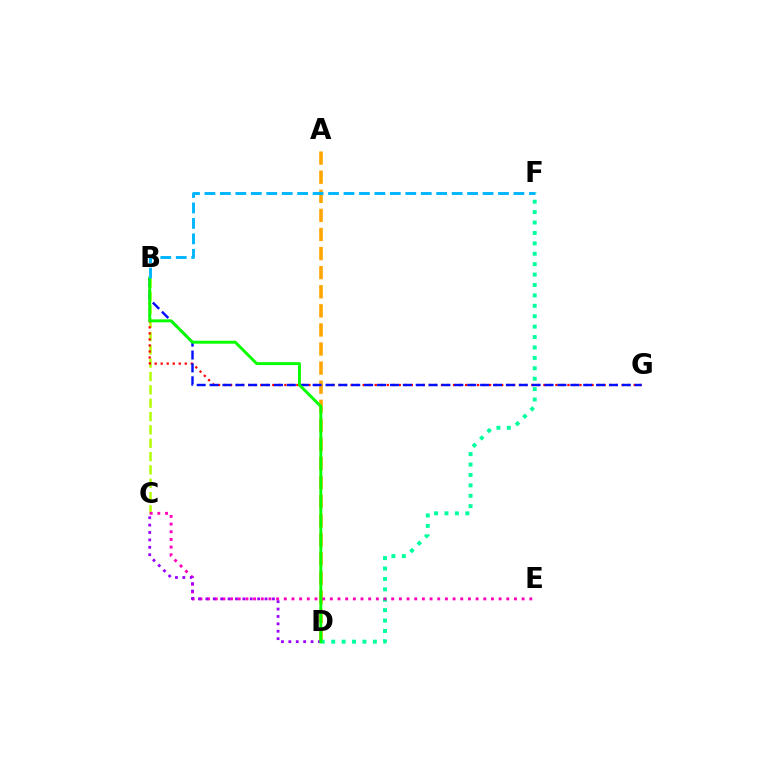{('B', 'C'): [{'color': '#b3ff00', 'line_style': 'dashed', 'thickness': 1.81}], ('B', 'G'): [{'color': '#ff0000', 'line_style': 'dotted', 'thickness': 1.64}, {'color': '#0010ff', 'line_style': 'dashed', 'thickness': 1.75}], ('A', 'D'): [{'color': '#ffa500', 'line_style': 'dashed', 'thickness': 2.59}], ('D', 'F'): [{'color': '#00ff9d', 'line_style': 'dotted', 'thickness': 2.83}], ('C', 'E'): [{'color': '#ff00bd', 'line_style': 'dotted', 'thickness': 2.08}], ('C', 'D'): [{'color': '#9b00ff', 'line_style': 'dotted', 'thickness': 2.01}], ('B', 'D'): [{'color': '#08ff00', 'line_style': 'solid', 'thickness': 2.12}], ('B', 'F'): [{'color': '#00b5ff', 'line_style': 'dashed', 'thickness': 2.1}]}